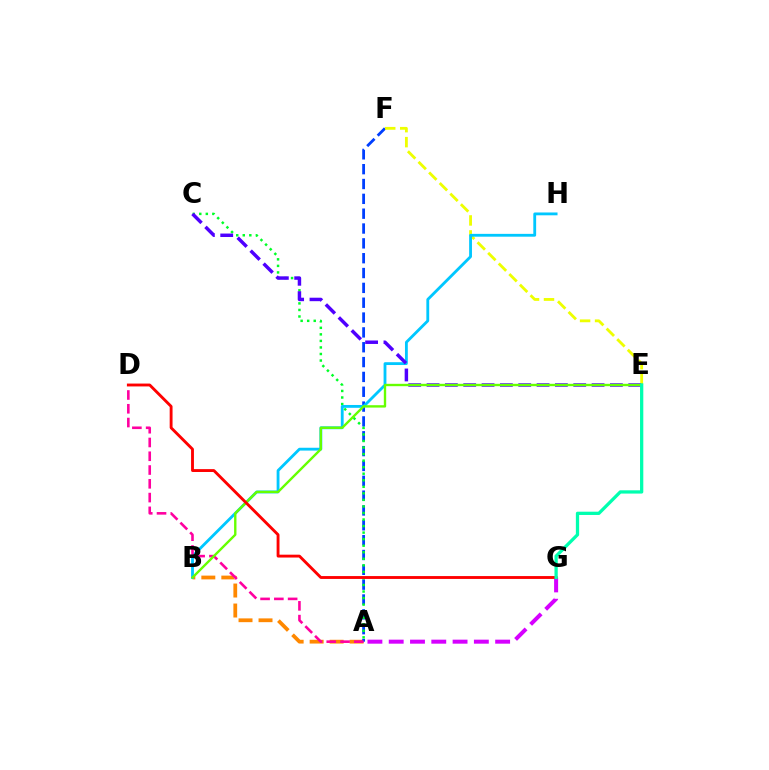{('A', 'B'): [{'color': '#ff8800', 'line_style': 'dashed', 'thickness': 2.72}], ('A', 'F'): [{'color': '#003fff', 'line_style': 'dashed', 'thickness': 2.02}], ('E', 'F'): [{'color': '#eeff00', 'line_style': 'dashed', 'thickness': 2.04}], ('A', 'C'): [{'color': '#00ff27', 'line_style': 'dotted', 'thickness': 1.78}], ('B', 'H'): [{'color': '#00c7ff', 'line_style': 'solid', 'thickness': 2.04}], ('C', 'E'): [{'color': '#4f00ff', 'line_style': 'dashed', 'thickness': 2.49}], ('A', 'D'): [{'color': '#ff00a0', 'line_style': 'dashed', 'thickness': 1.87}], ('B', 'E'): [{'color': '#66ff00', 'line_style': 'solid', 'thickness': 1.71}], ('A', 'G'): [{'color': '#d600ff', 'line_style': 'dashed', 'thickness': 2.89}], ('D', 'G'): [{'color': '#ff0000', 'line_style': 'solid', 'thickness': 2.06}], ('E', 'G'): [{'color': '#00ffaf', 'line_style': 'solid', 'thickness': 2.36}]}